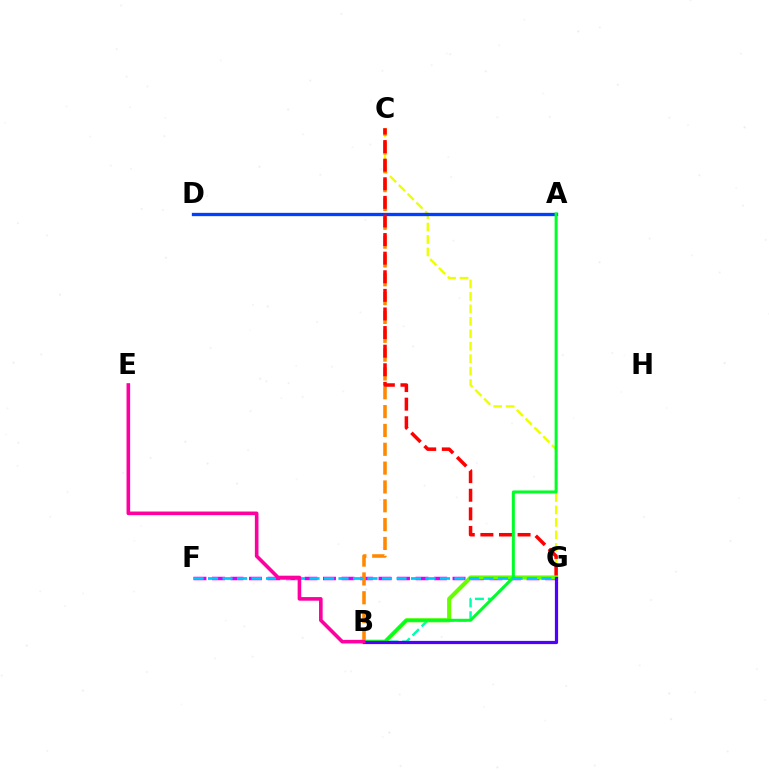{('B', 'G'): [{'color': '#00ffaf', 'line_style': 'dashed', 'thickness': 1.75}, {'color': '#66ff00', 'line_style': 'solid', 'thickness': 2.98}, {'color': '#4f00ff', 'line_style': 'solid', 'thickness': 2.32}], ('C', 'G'): [{'color': '#eeff00', 'line_style': 'dashed', 'thickness': 1.69}, {'color': '#ff0000', 'line_style': 'dashed', 'thickness': 2.53}], ('F', 'G'): [{'color': '#d600ff', 'line_style': 'dashed', 'thickness': 2.51}, {'color': '#00c7ff', 'line_style': 'dashed', 'thickness': 1.97}], ('A', 'D'): [{'color': '#003fff', 'line_style': 'solid', 'thickness': 2.39}], ('B', 'C'): [{'color': '#ff8800', 'line_style': 'dashed', 'thickness': 2.56}], ('A', 'B'): [{'color': '#00ff27', 'line_style': 'solid', 'thickness': 2.16}], ('B', 'E'): [{'color': '#ff00a0', 'line_style': 'solid', 'thickness': 2.6}]}